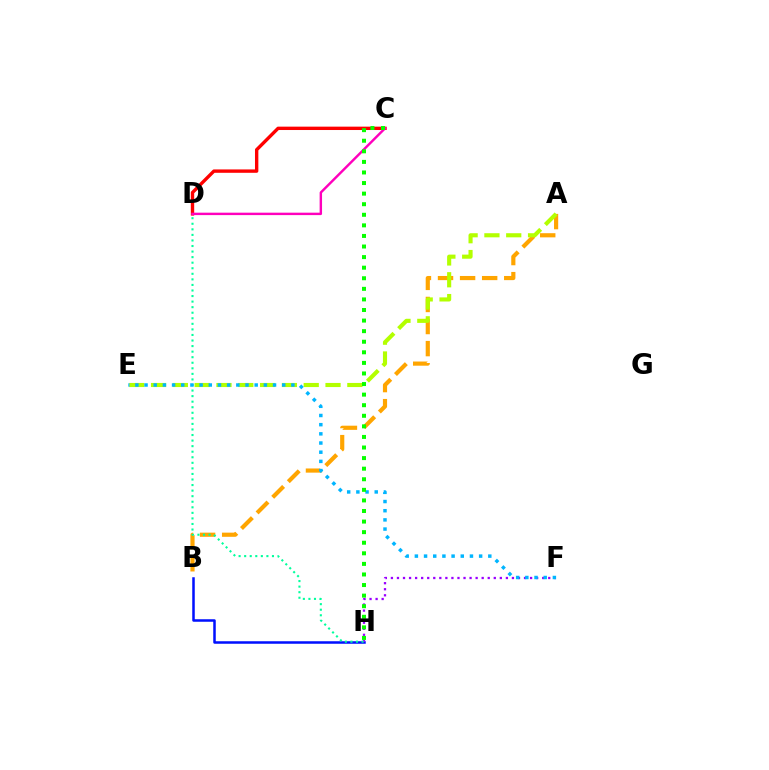{('B', 'H'): [{'color': '#0010ff', 'line_style': 'solid', 'thickness': 1.81}], ('C', 'D'): [{'color': '#ff0000', 'line_style': 'solid', 'thickness': 2.43}, {'color': '#ff00bd', 'line_style': 'solid', 'thickness': 1.75}], ('F', 'H'): [{'color': '#9b00ff', 'line_style': 'dotted', 'thickness': 1.64}], ('A', 'B'): [{'color': '#ffa500', 'line_style': 'dashed', 'thickness': 3.0}], ('D', 'H'): [{'color': '#00ff9d', 'line_style': 'dotted', 'thickness': 1.51}], ('A', 'E'): [{'color': '#b3ff00', 'line_style': 'dashed', 'thickness': 2.96}], ('E', 'F'): [{'color': '#00b5ff', 'line_style': 'dotted', 'thickness': 2.49}], ('C', 'H'): [{'color': '#08ff00', 'line_style': 'dotted', 'thickness': 2.87}]}